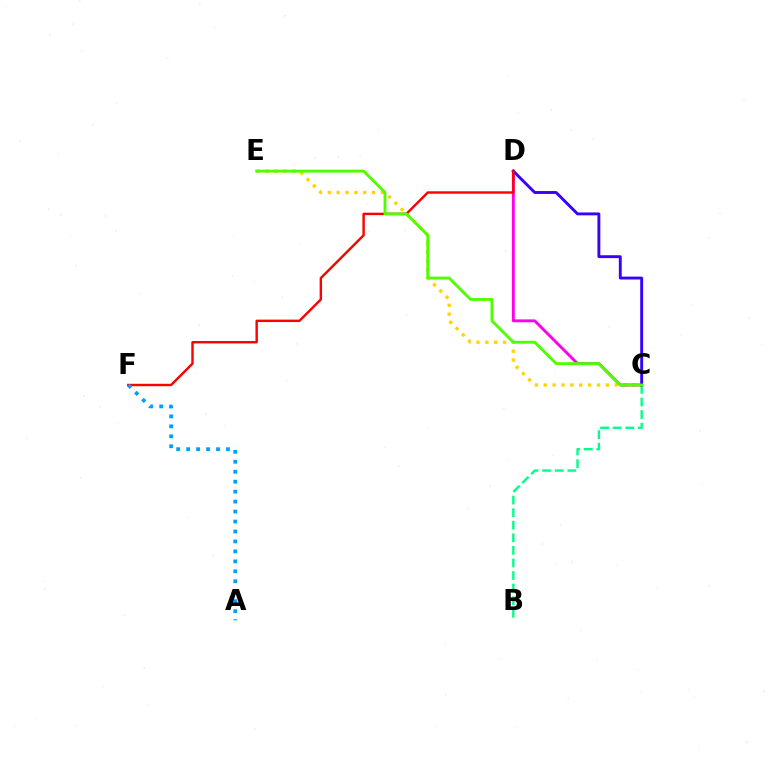{('C', 'E'): [{'color': '#ffd500', 'line_style': 'dotted', 'thickness': 2.41}, {'color': '#4fff00', 'line_style': 'solid', 'thickness': 2.07}], ('B', 'C'): [{'color': '#00ff86', 'line_style': 'dashed', 'thickness': 1.71}], ('C', 'D'): [{'color': '#ff00ed', 'line_style': 'solid', 'thickness': 2.08}, {'color': '#3700ff', 'line_style': 'solid', 'thickness': 2.08}], ('D', 'F'): [{'color': '#ff0000', 'line_style': 'solid', 'thickness': 1.74}], ('A', 'F'): [{'color': '#009eff', 'line_style': 'dotted', 'thickness': 2.71}]}